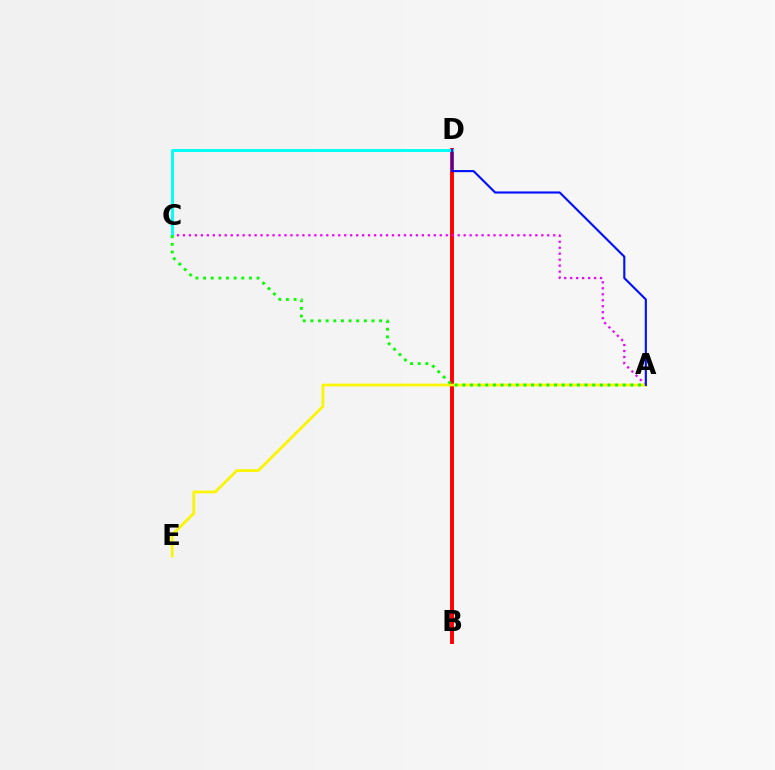{('B', 'D'): [{'color': '#ff0000', 'line_style': 'solid', 'thickness': 2.82}], ('A', 'C'): [{'color': '#ee00ff', 'line_style': 'dotted', 'thickness': 1.62}, {'color': '#08ff00', 'line_style': 'dotted', 'thickness': 2.08}], ('C', 'D'): [{'color': '#00fff6', 'line_style': 'solid', 'thickness': 2.12}], ('A', 'E'): [{'color': '#fcf500', 'line_style': 'solid', 'thickness': 1.98}], ('A', 'D'): [{'color': '#0010ff', 'line_style': 'solid', 'thickness': 1.53}]}